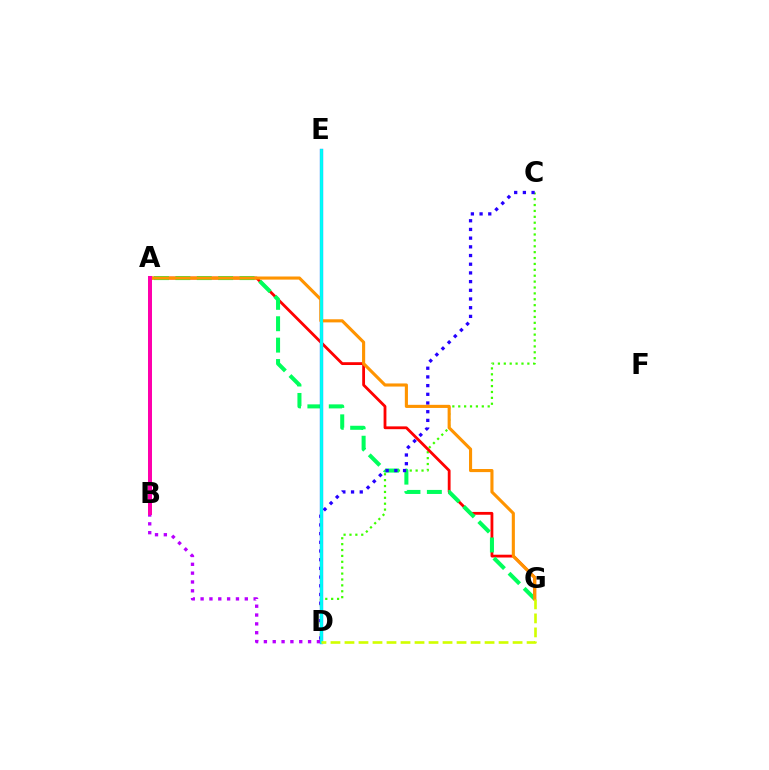{('C', 'D'): [{'color': '#3dff00', 'line_style': 'dotted', 'thickness': 1.6}, {'color': '#2500ff', 'line_style': 'dotted', 'thickness': 2.36}], ('A', 'G'): [{'color': '#ff0000', 'line_style': 'solid', 'thickness': 2.02}, {'color': '#00ff5c', 'line_style': 'dashed', 'thickness': 2.91}, {'color': '#ff9400', 'line_style': 'solid', 'thickness': 2.24}], ('D', 'E'): [{'color': '#0074ff', 'line_style': 'solid', 'thickness': 2.41}, {'color': '#00fff6', 'line_style': 'solid', 'thickness': 2.05}], ('B', 'D'): [{'color': '#b900ff', 'line_style': 'dotted', 'thickness': 2.4}], ('D', 'G'): [{'color': '#d1ff00', 'line_style': 'dashed', 'thickness': 1.9}], ('A', 'B'): [{'color': '#ff00ac', 'line_style': 'solid', 'thickness': 2.88}]}